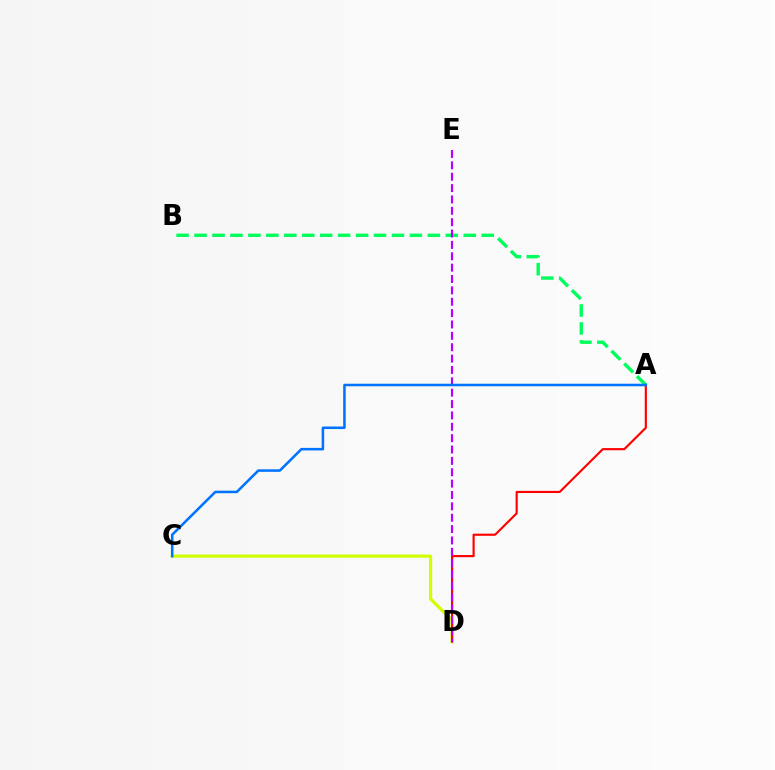{('C', 'D'): [{'color': '#d1ff00', 'line_style': 'solid', 'thickness': 2.31}], ('A', 'D'): [{'color': '#ff0000', 'line_style': 'solid', 'thickness': 1.55}], ('A', 'B'): [{'color': '#00ff5c', 'line_style': 'dashed', 'thickness': 2.44}], ('D', 'E'): [{'color': '#b900ff', 'line_style': 'dashed', 'thickness': 1.54}], ('A', 'C'): [{'color': '#0074ff', 'line_style': 'solid', 'thickness': 1.83}]}